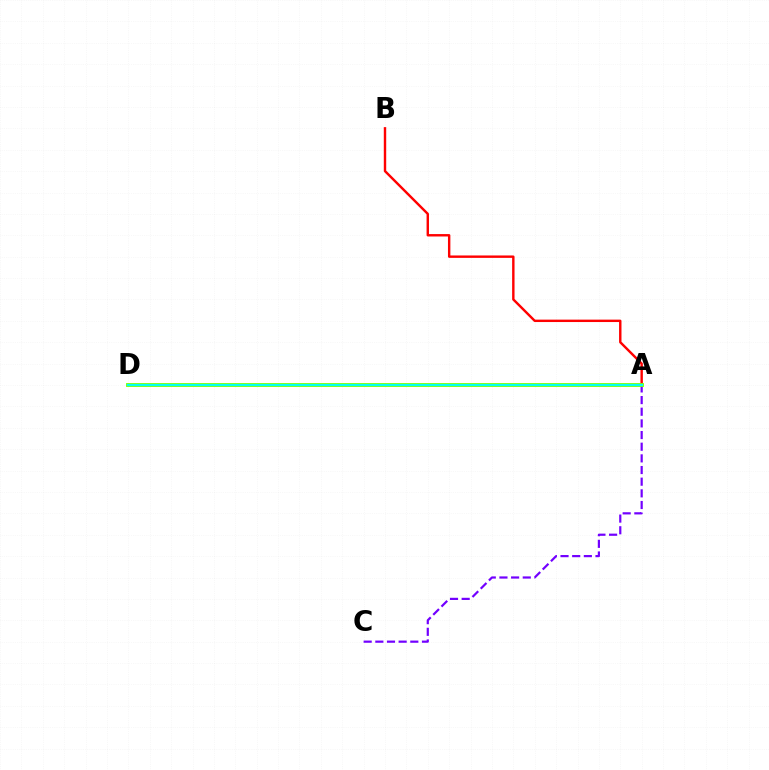{('A', 'B'): [{'color': '#ff0000', 'line_style': 'solid', 'thickness': 1.74}], ('A', 'C'): [{'color': '#7200ff', 'line_style': 'dashed', 'thickness': 1.58}], ('A', 'D'): [{'color': '#84ff00', 'line_style': 'solid', 'thickness': 2.78}, {'color': '#00fff6', 'line_style': 'solid', 'thickness': 1.56}]}